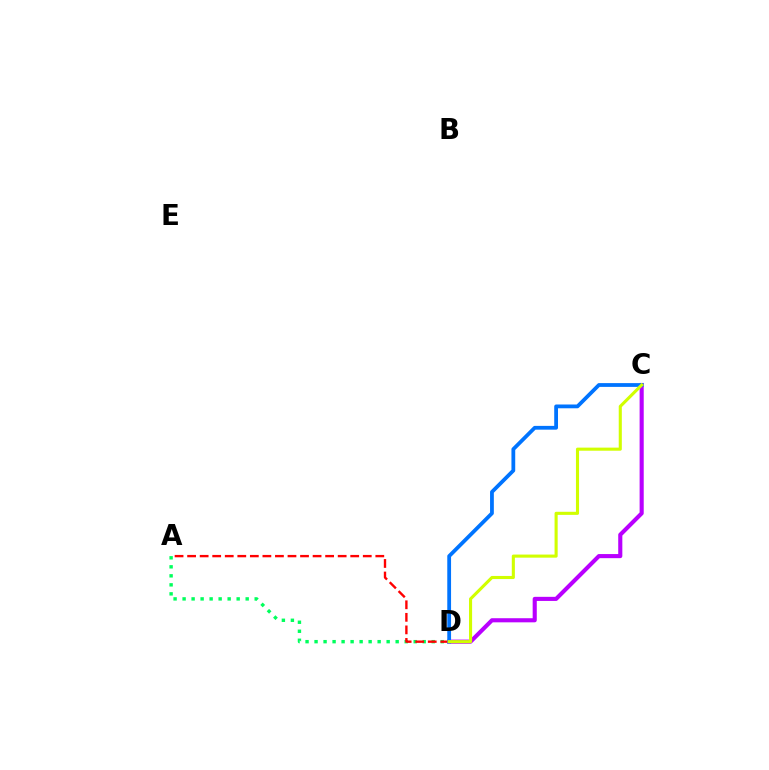{('C', 'D'): [{'color': '#b900ff', 'line_style': 'solid', 'thickness': 2.96}, {'color': '#0074ff', 'line_style': 'solid', 'thickness': 2.72}, {'color': '#d1ff00', 'line_style': 'solid', 'thickness': 2.23}], ('A', 'D'): [{'color': '#00ff5c', 'line_style': 'dotted', 'thickness': 2.45}, {'color': '#ff0000', 'line_style': 'dashed', 'thickness': 1.7}]}